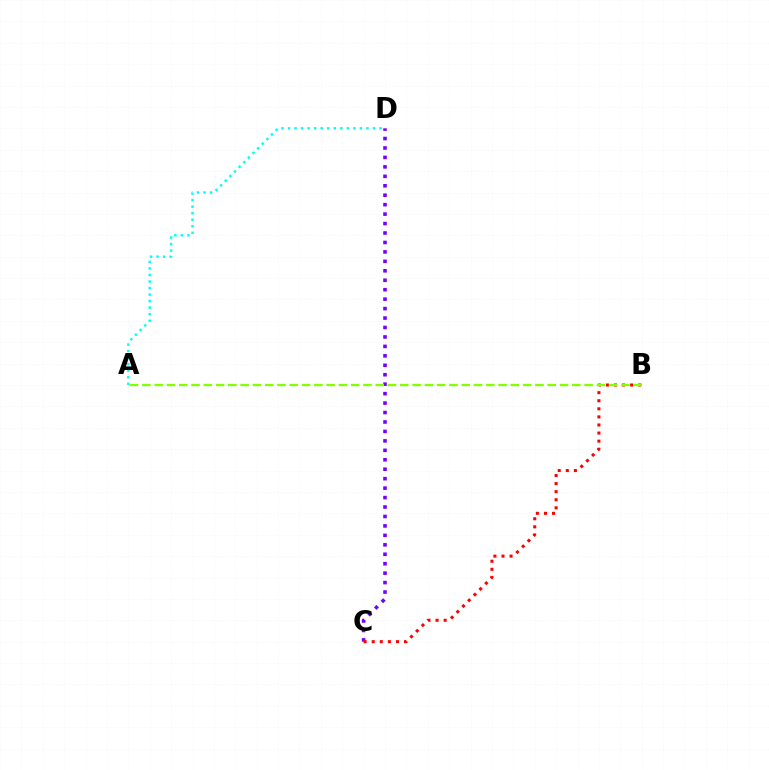{('C', 'D'): [{'color': '#7200ff', 'line_style': 'dotted', 'thickness': 2.57}], ('B', 'C'): [{'color': '#ff0000', 'line_style': 'dotted', 'thickness': 2.2}], ('A', 'D'): [{'color': '#00fff6', 'line_style': 'dotted', 'thickness': 1.78}], ('A', 'B'): [{'color': '#84ff00', 'line_style': 'dashed', 'thickness': 1.67}]}